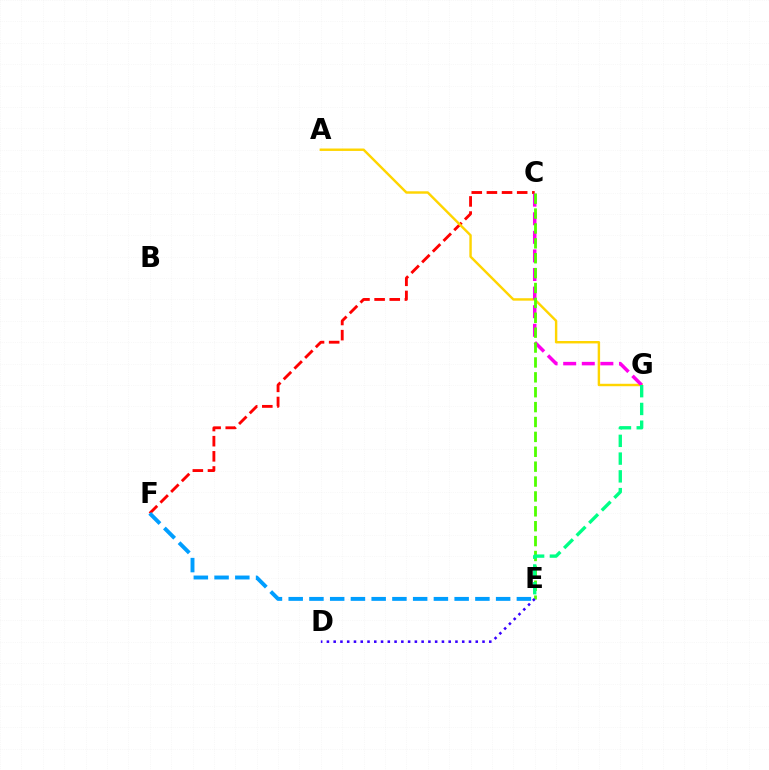{('C', 'F'): [{'color': '#ff0000', 'line_style': 'dashed', 'thickness': 2.06}], ('A', 'G'): [{'color': '#ffd500', 'line_style': 'solid', 'thickness': 1.75}], ('C', 'G'): [{'color': '#ff00ed', 'line_style': 'dashed', 'thickness': 2.53}], ('E', 'F'): [{'color': '#009eff', 'line_style': 'dashed', 'thickness': 2.82}], ('C', 'E'): [{'color': '#4fff00', 'line_style': 'dashed', 'thickness': 2.02}], ('E', 'G'): [{'color': '#00ff86', 'line_style': 'dashed', 'thickness': 2.41}], ('D', 'E'): [{'color': '#3700ff', 'line_style': 'dotted', 'thickness': 1.84}]}